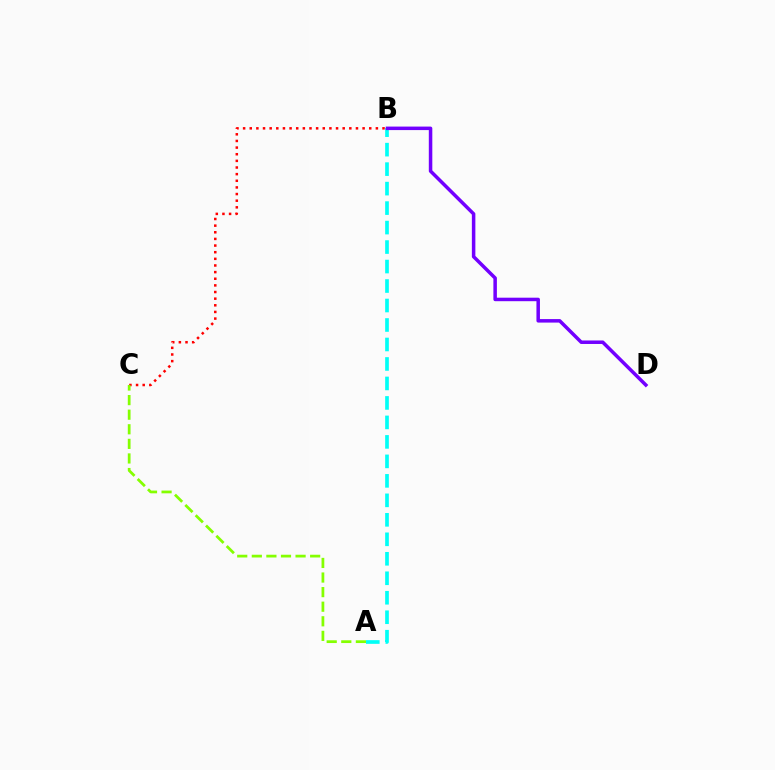{('B', 'C'): [{'color': '#ff0000', 'line_style': 'dotted', 'thickness': 1.8}], ('A', 'C'): [{'color': '#84ff00', 'line_style': 'dashed', 'thickness': 1.98}], ('A', 'B'): [{'color': '#00fff6', 'line_style': 'dashed', 'thickness': 2.65}], ('B', 'D'): [{'color': '#7200ff', 'line_style': 'solid', 'thickness': 2.52}]}